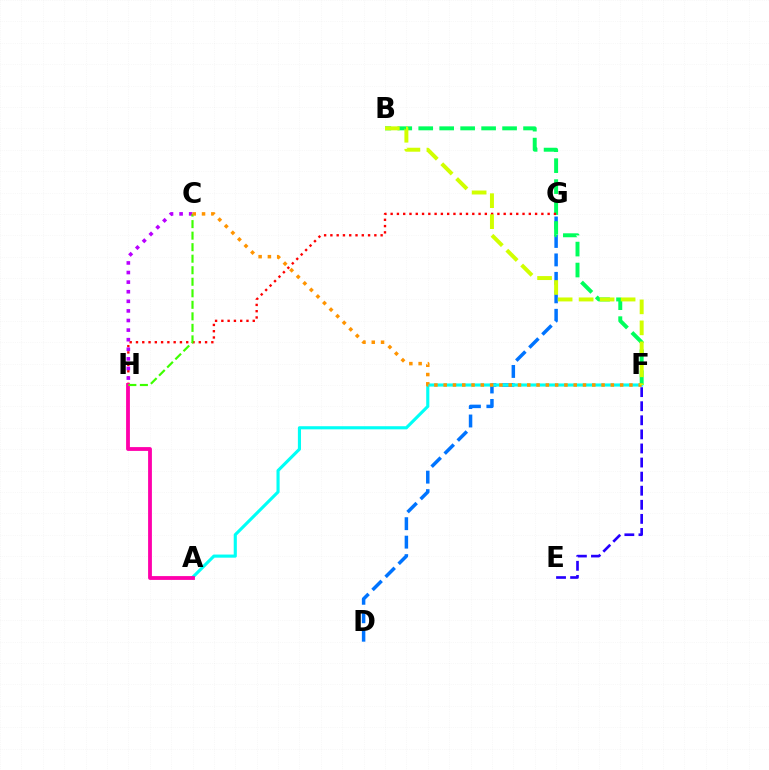{('D', 'G'): [{'color': '#0074ff', 'line_style': 'dashed', 'thickness': 2.51}], ('A', 'F'): [{'color': '#00fff6', 'line_style': 'solid', 'thickness': 2.25}], ('B', 'F'): [{'color': '#00ff5c', 'line_style': 'dashed', 'thickness': 2.85}, {'color': '#d1ff00', 'line_style': 'dashed', 'thickness': 2.85}], ('G', 'H'): [{'color': '#ff0000', 'line_style': 'dotted', 'thickness': 1.71}], ('C', 'H'): [{'color': '#b900ff', 'line_style': 'dotted', 'thickness': 2.61}, {'color': '#3dff00', 'line_style': 'dashed', 'thickness': 1.57}], ('A', 'H'): [{'color': '#ff00ac', 'line_style': 'solid', 'thickness': 2.75}], ('C', 'F'): [{'color': '#ff9400', 'line_style': 'dotted', 'thickness': 2.52}], ('E', 'F'): [{'color': '#2500ff', 'line_style': 'dashed', 'thickness': 1.91}]}